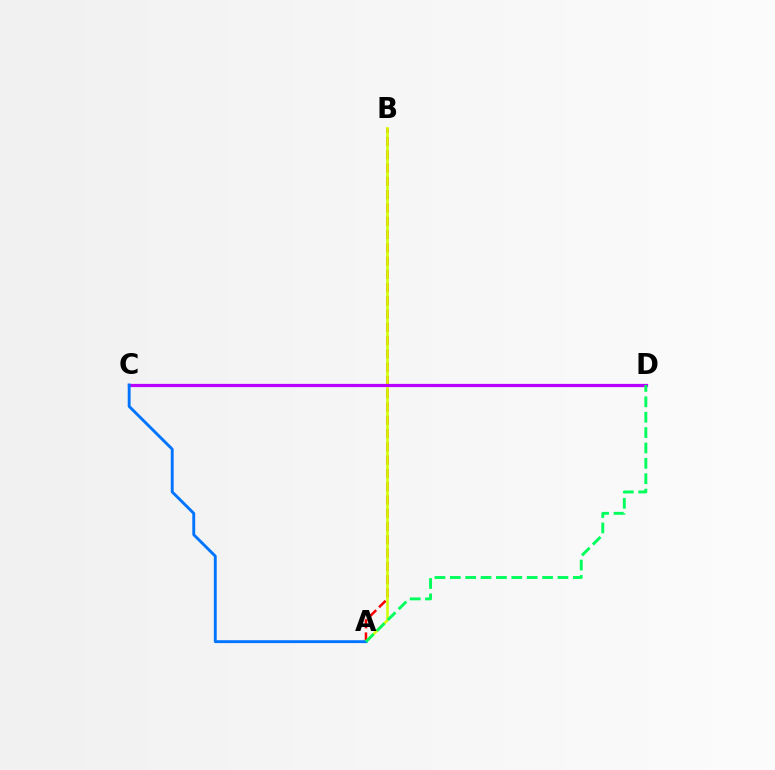{('A', 'B'): [{'color': '#ff0000', 'line_style': 'dashed', 'thickness': 1.8}, {'color': '#d1ff00', 'line_style': 'solid', 'thickness': 1.83}], ('C', 'D'): [{'color': '#b900ff', 'line_style': 'solid', 'thickness': 2.32}], ('A', 'C'): [{'color': '#0074ff', 'line_style': 'solid', 'thickness': 2.07}], ('A', 'D'): [{'color': '#00ff5c', 'line_style': 'dashed', 'thickness': 2.09}]}